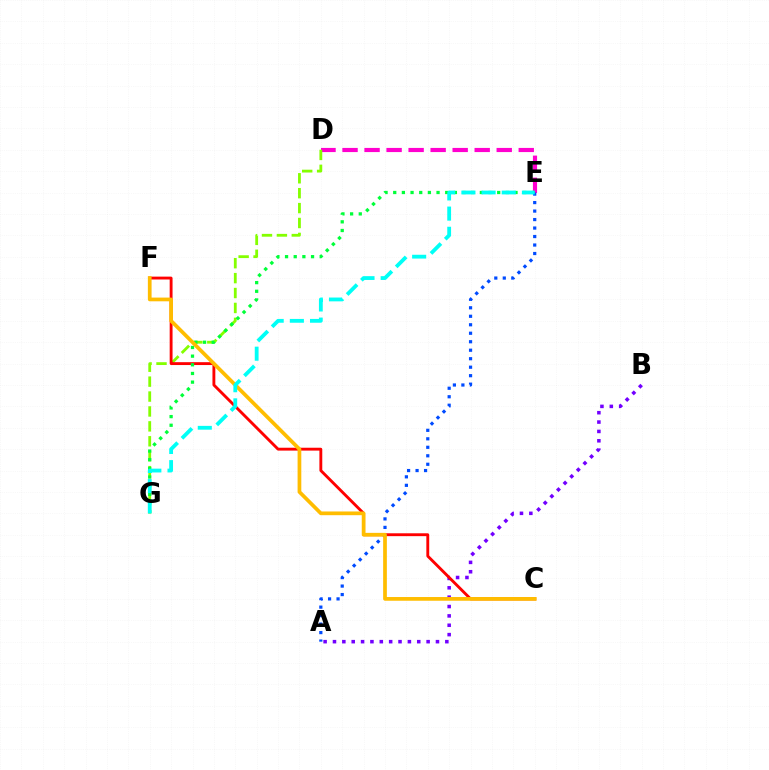{('D', 'E'): [{'color': '#ff00cf', 'line_style': 'dashed', 'thickness': 2.99}], ('A', 'B'): [{'color': '#7200ff', 'line_style': 'dotted', 'thickness': 2.54}], ('D', 'G'): [{'color': '#84ff00', 'line_style': 'dashed', 'thickness': 2.03}], ('C', 'F'): [{'color': '#ff0000', 'line_style': 'solid', 'thickness': 2.07}, {'color': '#ffbd00', 'line_style': 'solid', 'thickness': 2.68}], ('E', 'G'): [{'color': '#00ff39', 'line_style': 'dotted', 'thickness': 2.35}, {'color': '#00fff6', 'line_style': 'dashed', 'thickness': 2.74}], ('A', 'E'): [{'color': '#004bff', 'line_style': 'dotted', 'thickness': 2.31}]}